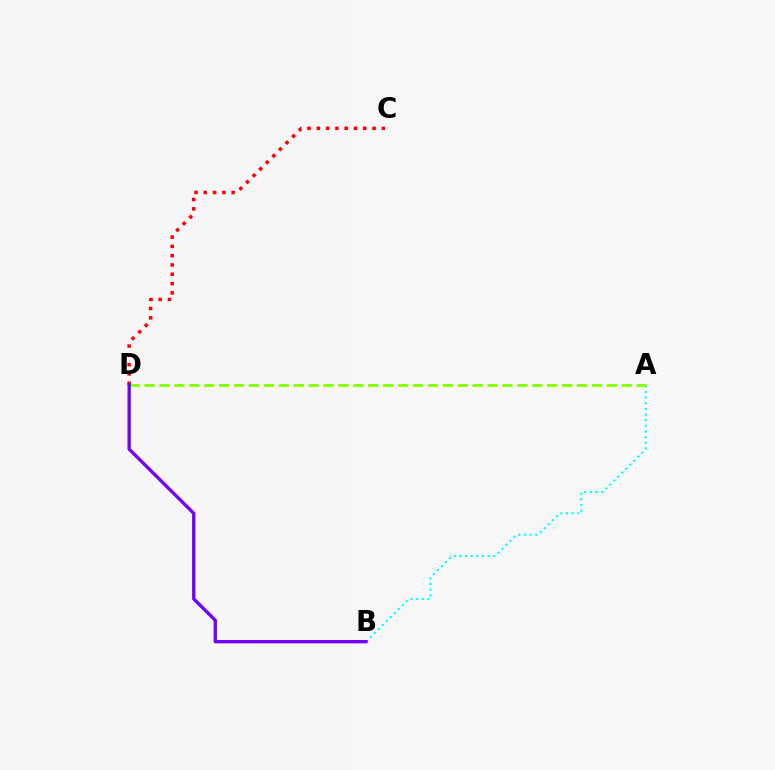{('A', 'B'): [{'color': '#00fff6', 'line_style': 'dotted', 'thickness': 1.53}], ('C', 'D'): [{'color': '#ff0000', 'line_style': 'dotted', 'thickness': 2.53}], ('A', 'D'): [{'color': '#84ff00', 'line_style': 'dashed', 'thickness': 2.03}], ('B', 'D'): [{'color': '#7200ff', 'line_style': 'solid', 'thickness': 2.4}]}